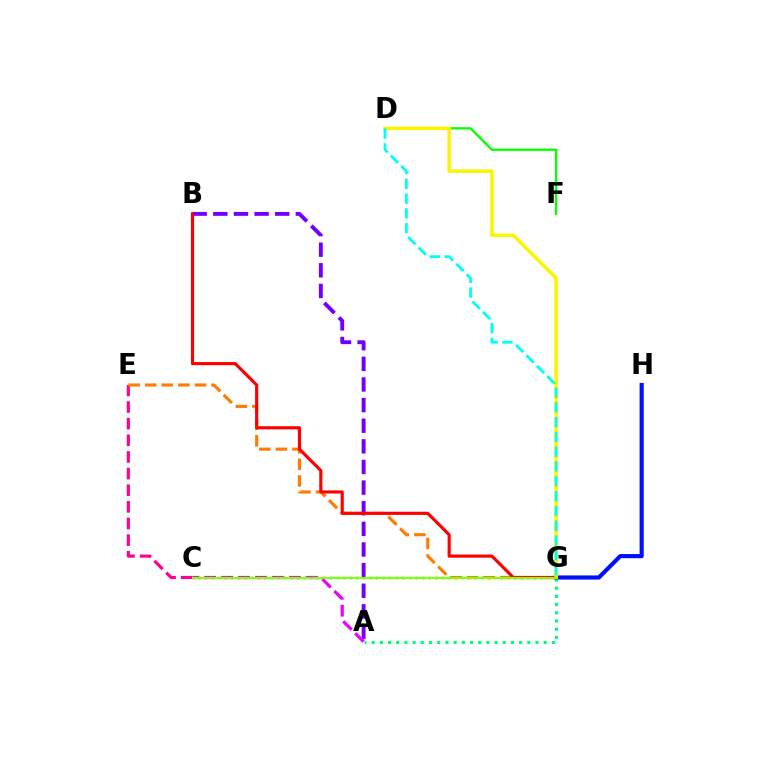{('C', 'E'): [{'color': '#ff0094', 'line_style': 'dashed', 'thickness': 2.26}], ('C', 'G'): [{'color': '#008cff', 'line_style': 'dotted', 'thickness': 1.79}, {'color': '#84ff00', 'line_style': 'solid', 'thickness': 1.56}], ('E', 'G'): [{'color': '#ff7c00', 'line_style': 'dashed', 'thickness': 2.25}], ('A', 'G'): [{'color': '#00ff74', 'line_style': 'dotted', 'thickness': 2.23}], ('G', 'H'): [{'color': '#0010ff', 'line_style': 'solid', 'thickness': 2.98}], ('A', 'B'): [{'color': '#7200ff', 'line_style': 'dashed', 'thickness': 2.8}], ('D', 'F'): [{'color': '#08ff00', 'line_style': 'solid', 'thickness': 1.69}], ('B', 'G'): [{'color': '#ff0000', 'line_style': 'solid', 'thickness': 2.26}], ('A', 'C'): [{'color': '#ee00ff', 'line_style': 'dashed', 'thickness': 2.31}], ('D', 'G'): [{'color': '#fcf500', 'line_style': 'solid', 'thickness': 2.54}, {'color': '#00fff6', 'line_style': 'dashed', 'thickness': 2.01}]}